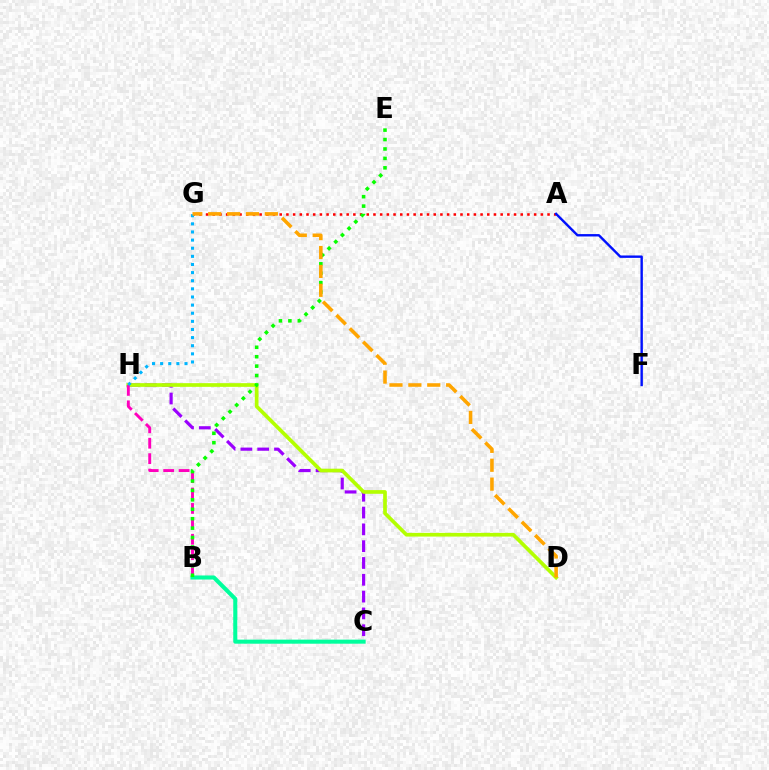{('C', 'H'): [{'color': '#9b00ff', 'line_style': 'dashed', 'thickness': 2.28}], ('D', 'H'): [{'color': '#b3ff00', 'line_style': 'solid', 'thickness': 2.66}], ('A', 'G'): [{'color': '#ff0000', 'line_style': 'dotted', 'thickness': 1.82}], ('A', 'F'): [{'color': '#0010ff', 'line_style': 'solid', 'thickness': 1.72}], ('B', 'H'): [{'color': '#ff00bd', 'line_style': 'dashed', 'thickness': 2.1}], ('B', 'C'): [{'color': '#00ff9d', 'line_style': 'solid', 'thickness': 2.92}], ('B', 'E'): [{'color': '#08ff00', 'line_style': 'dotted', 'thickness': 2.56}], ('G', 'H'): [{'color': '#00b5ff', 'line_style': 'dotted', 'thickness': 2.21}], ('D', 'G'): [{'color': '#ffa500', 'line_style': 'dashed', 'thickness': 2.57}]}